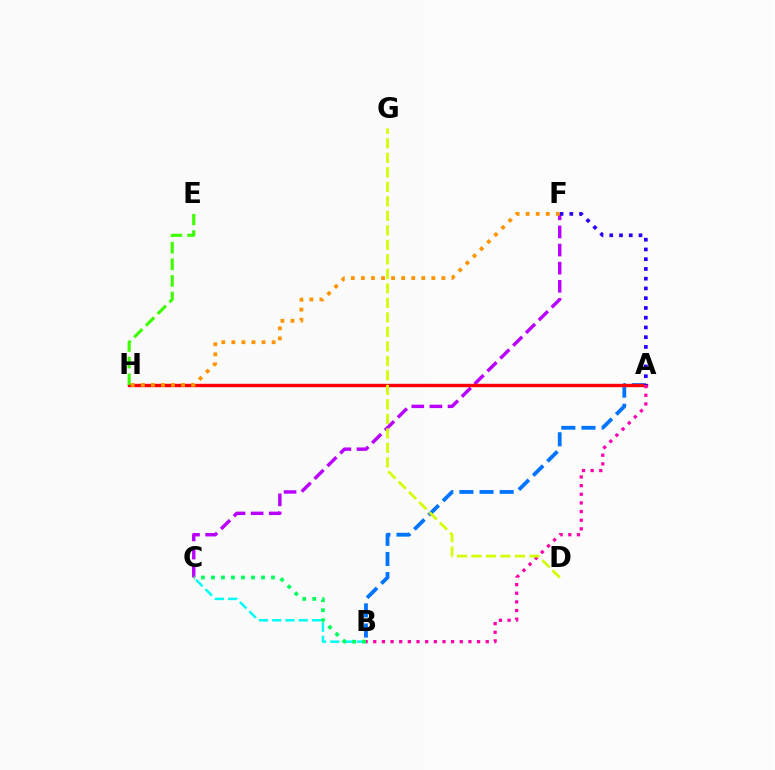{('B', 'C'): [{'color': '#00fff6', 'line_style': 'dashed', 'thickness': 1.8}, {'color': '#00ff5c', 'line_style': 'dotted', 'thickness': 2.72}], ('C', 'F'): [{'color': '#b900ff', 'line_style': 'dashed', 'thickness': 2.46}], ('A', 'B'): [{'color': '#0074ff', 'line_style': 'dashed', 'thickness': 2.74}, {'color': '#ff00ac', 'line_style': 'dotted', 'thickness': 2.35}], ('A', 'H'): [{'color': '#ff0000', 'line_style': 'solid', 'thickness': 2.44}], ('A', 'F'): [{'color': '#2500ff', 'line_style': 'dotted', 'thickness': 2.65}], ('E', 'H'): [{'color': '#3dff00', 'line_style': 'dashed', 'thickness': 2.26}], ('F', 'H'): [{'color': '#ff9400', 'line_style': 'dotted', 'thickness': 2.73}], ('D', 'G'): [{'color': '#d1ff00', 'line_style': 'dashed', 'thickness': 1.97}]}